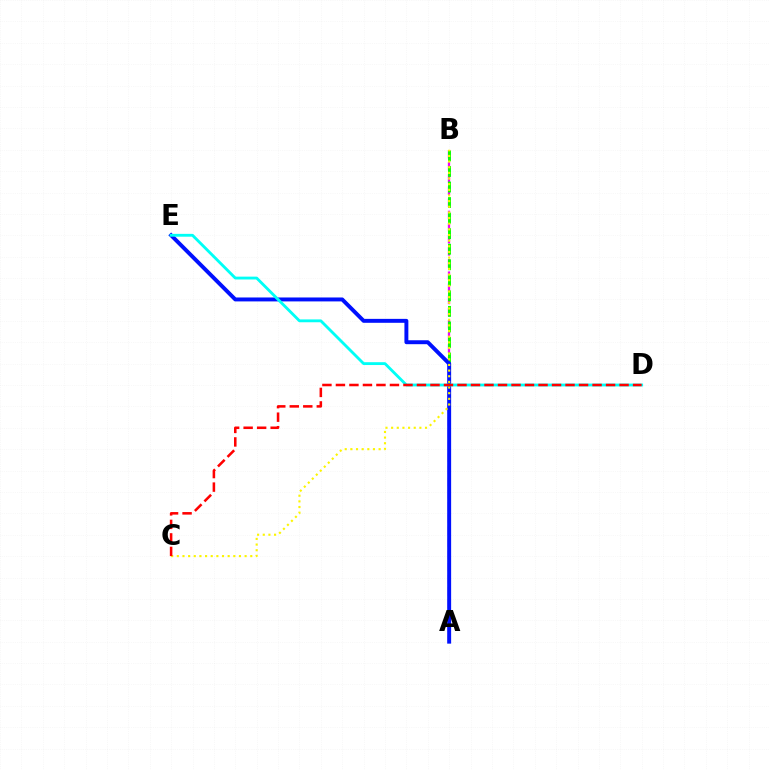{('A', 'B'): [{'color': '#ee00ff', 'line_style': 'dashed', 'thickness': 1.65}, {'color': '#08ff00', 'line_style': 'dashed', 'thickness': 2.11}], ('A', 'E'): [{'color': '#0010ff', 'line_style': 'solid', 'thickness': 2.83}], ('B', 'C'): [{'color': '#fcf500', 'line_style': 'dotted', 'thickness': 1.53}], ('D', 'E'): [{'color': '#00fff6', 'line_style': 'solid', 'thickness': 2.04}], ('C', 'D'): [{'color': '#ff0000', 'line_style': 'dashed', 'thickness': 1.83}]}